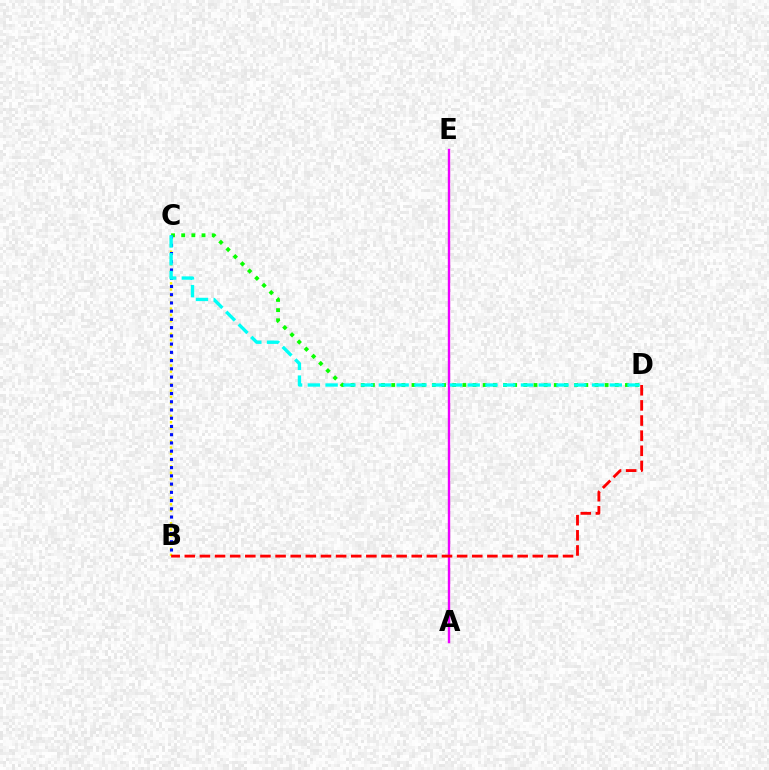{('A', 'E'): [{'color': '#ee00ff', 'line_style': 'solid', 'thickness': 1.72}], ('C', 'D'): [{'color': '#08ff00', 'line_style': 'dotted', 'thickness': 2.76}, {'color': '#00fff6', 'line_style': 'dashed', 'thickness': 2.41}], ('B', 'C'): [{'color': '#fcf500', 'line_style': 'dotted', 'thickness': 1.72}, {'color': '#0010ff', 'line_style': 'dotted', 'thickness': 2.24}], ('B', 'D'): [{'color': '#ff0000', 'line_style': 'dashed', 'thickness': 2.06}]}